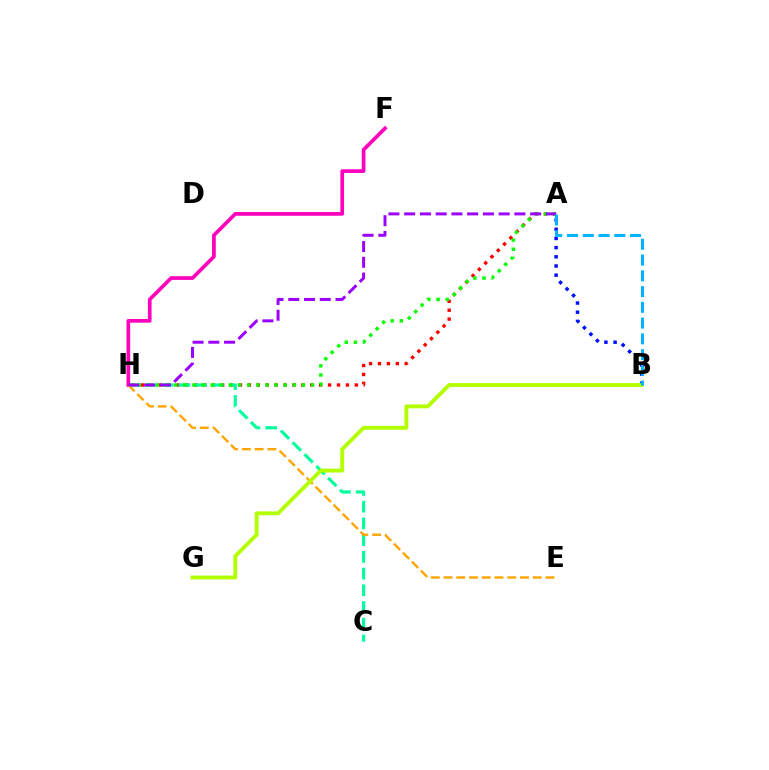{('A', 'B'): [{'color': '#0010ff', 'line_style': 'dotted', 'thickness': 2.49}, {'color': '#00b5ff', 'line_style': 'dashed', 'thickness': 2.14}], ('A', 'H'): [{'color': '#ff0000', 'line_style': 'dotted', 'thickness': 2.42}, {'color': '#08ff00', 'line_style': 'dotted', 'thickness': 2.48}, {'color': '#9b00ff', 'line_style': 'dashed', 'thickness': 2.14}], ('C', 'H'): [{'color': '#00ff9d', 'line_style': 'dashed', 'thickness': 2.27}], ('F', 'H'): [{'color': '#ff00bd', 'line_style': 'solid', 'thickness': 2.66}], ('E', 'H'): [{'color': '#ffa500', 'line_style': 'dashed', 'thickness': 1.73}], ('B', 'G'): [{'color': '#b3ff00', 'line_style': 'solid', 'thickness': 2.79}]}